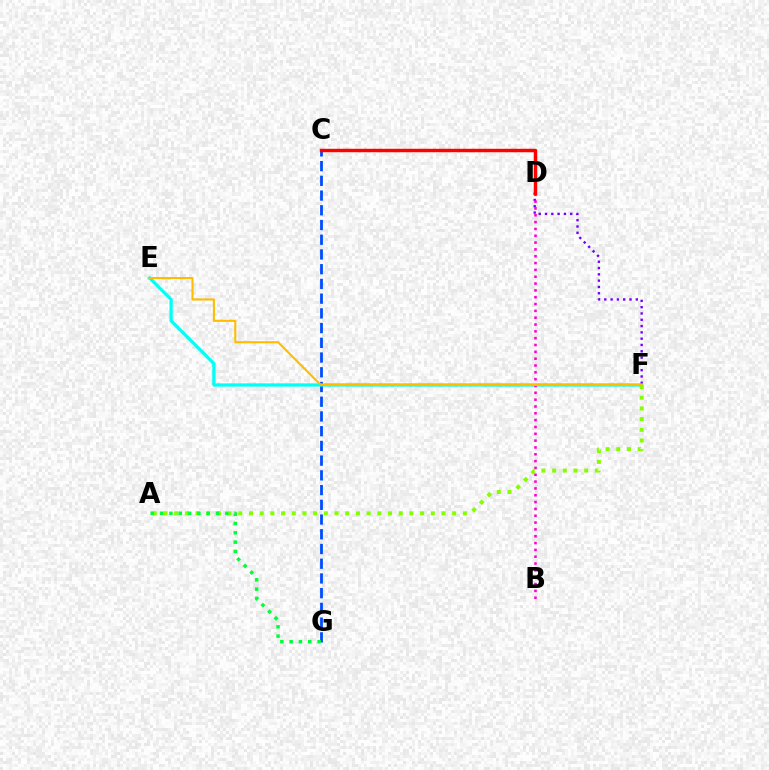{('C', 'G'): [{'color': '#004bff', 'line_style': 'dashed', 'thickness': 2.0}], ('D', 'F'): [{'color': '#7200ff', 'line_style': 'dotted', 'thickness': 1.71}], ('E', 'F'): [{'color': '#00fff6', 'line_style': 'solid', 'thickness': 2.35}, {'color': '#ffbd00', 'line_style': 'solid', 'thickness': 1.5}], ('B', 'D'): [{'color': '#ff00cf', 'line_style': 'dotted', 'thickness': 1.86}], ('A', 'F'): [{'color': '#84ff00', 'line_style': 'dotted', 'thickness': 2.91}], ('C', 'D'): [{'color': '#ff0000', 'line_style': 'solid', 'thickness': 2.48}], ('A', 'G'): [{'color': '#00ff39', 'line_style': 'dotted', 'thickness': 2.53}]}